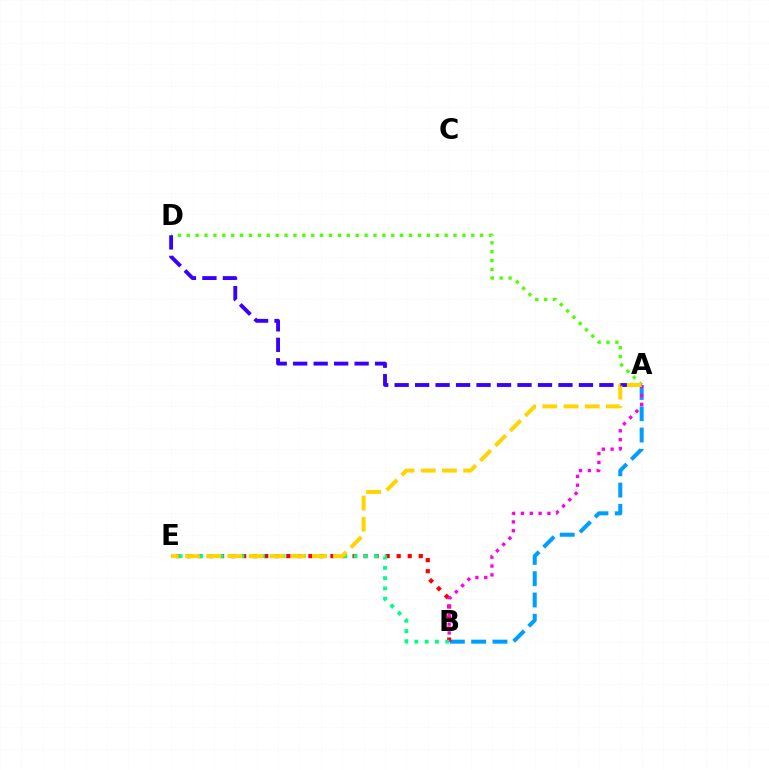{('A', 'D'): [{'color': '#4fff00', 'line_style': 'dotted', 'thickness': 2.42}, {'color': '#3700ff', 'line_style': 'dashed', 'thickness': 2.78}], ('A', 'B'): [{'color': '#009eff', 'line_style': 'dashed', 'thickness': 2.89}, {'color': '#ff00ed', 'line_style': 'dotted', 'thickness': 2.4}], ('B', 'E'): [{'color': '#ff0000', 'line_style': 'dotted', 'thickness': 3.0}, {'color': '#00ff86', 'line_style': 'dotted', 'thickness': 2.8}], ('A', 'E'): [{'color': '#ffd500', 'line_style': 'dashed', 'thickness': 2.88}]}